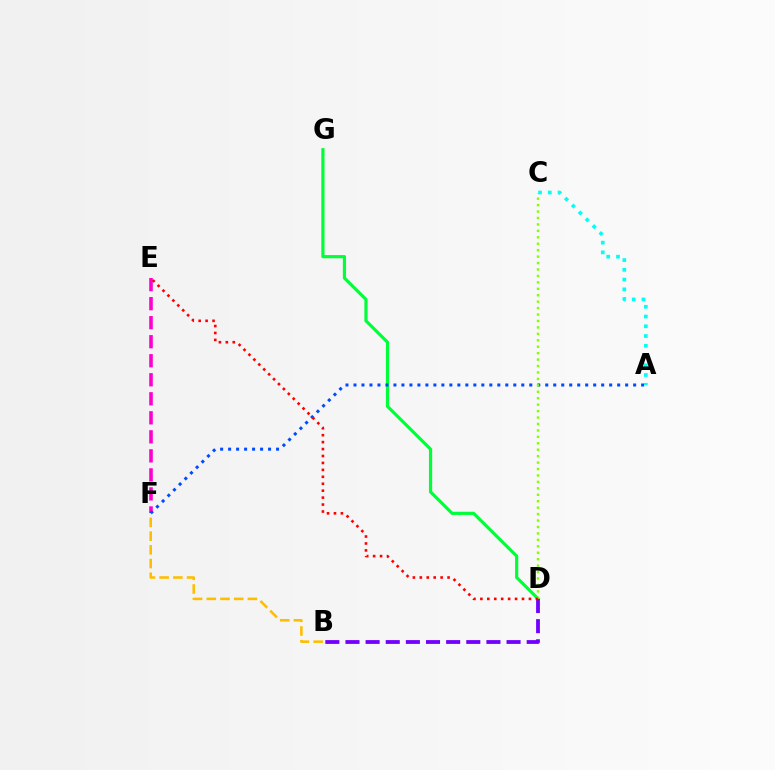{('E', 'F'): [{'color': '#ff00cf', 'line_style': 'dashed', 'thickness': 2.58}], ('D', 'G'): [{'color': '#00ff39', 'line_style': 'solid', 'thickness': 2.3}], ('A', 'F'): [{'color': '#004bff', 'line_style': 'dotted', 'thickness': 2.17}], ('B', 'D'): [{'color': '#7200ff', 'line_style': 'dashed', 'thickness': 2.74}], ('B', 'F'): [{'color': '#ffbd00', 'line_style': 'dashed', 'thickness': 1.86}], ('A', 'C'): [{'color': '#00fff6', 'line_style': 'dotted', 'thickness': 2.65}], ('C', 'D'): [{'color': '#84ff00', 'line_style': 'dotted', 'thickness': 1.75}], ('D', 'E'): [{'color': '#ff0000', 'line_style': 'dotted', 'thickness': 1.89}]}